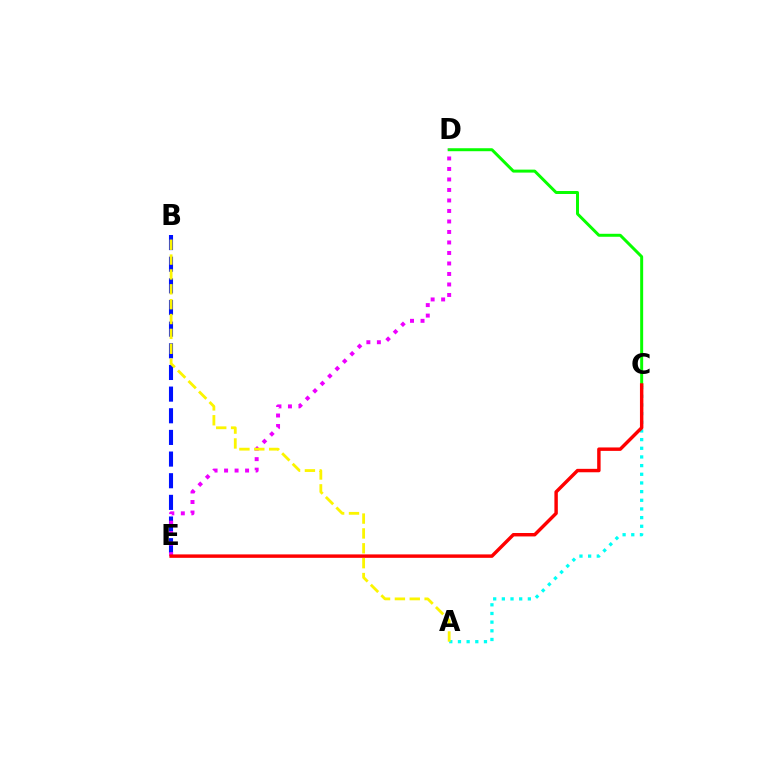{('B', 'E'): [{'color': '#0010ff', 'line_style': 'dashed', 'thickness': 2.94}], ('A', 'C'): [{'color': '#00fff6', 'line_style': 'dotted', 'thickness': 2.35}], ('C', 'D'): [{'color': '#08ff00', 'line_style': 'solid', 'thickness': 2.14}], ('D', 'E'): [{'color': '#ee00ff', 'line_style': 'dotted', 'thickness': 2.85}], ('A', 'B'): [{'color': '#fcf500', 'line_style': 'dashed', 'thickness': 2.02}], ('C', 'E'): [{'color': '#ff0000', 'line_style': 'solid', 'thickness': 2.47}]}